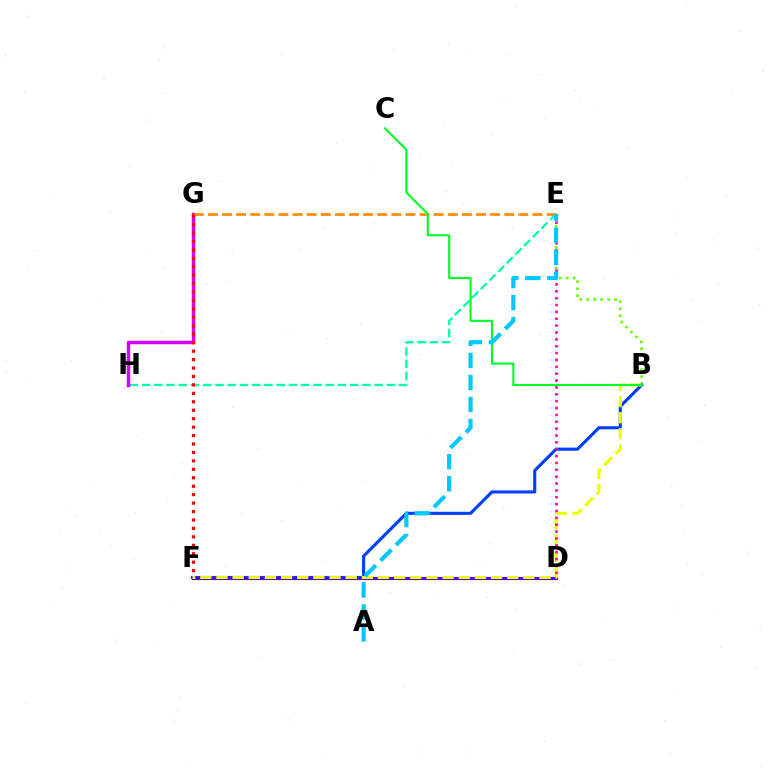{('E', 'H'): [{'color': '#00ffaf', 'line_style': 'dashed', 'thickness': 1.66}], ('G', 'H'): [{'color': '#d600ff', 'line_style': 'solid', 'thickness': 2.5}], ('B', 'E'): [{'color': '#66ff00', 'line_style': 'dotted', 'thickness': 1.9}], ('E', 'G'): [{'color': '#ff8800', 'line_style': 'dashed', 'thickness': 1.92}], ('B', 'F'): [{'color': '#003fff', 'line_style': 'solid', 'thickness': 2.24}, {'color': '#eeff00', 'line_style': 'dashed', 'thickness': 2.19}], ('F', 'G'): [{'color': '#ff0000', 'line_style': 'dotted', 'thickness': 2.29}], ('D', 'F'): [{'color': '#4f00ff', 'line_style': 'solid', 'thickness': 2.26}], ('B', 'C'): [{'color': '#00ff27', 'line_style': 'solid', 'thickness': 1.5}], ('D', 'E'): [{'color': '#ff00a0', 'line_style': 'dotted', 'thickness': 1.87}], ('A', 'E'): [{'color': '#00c7ff', 'line_style': 'dashed', 'thickness': 2.99}]}